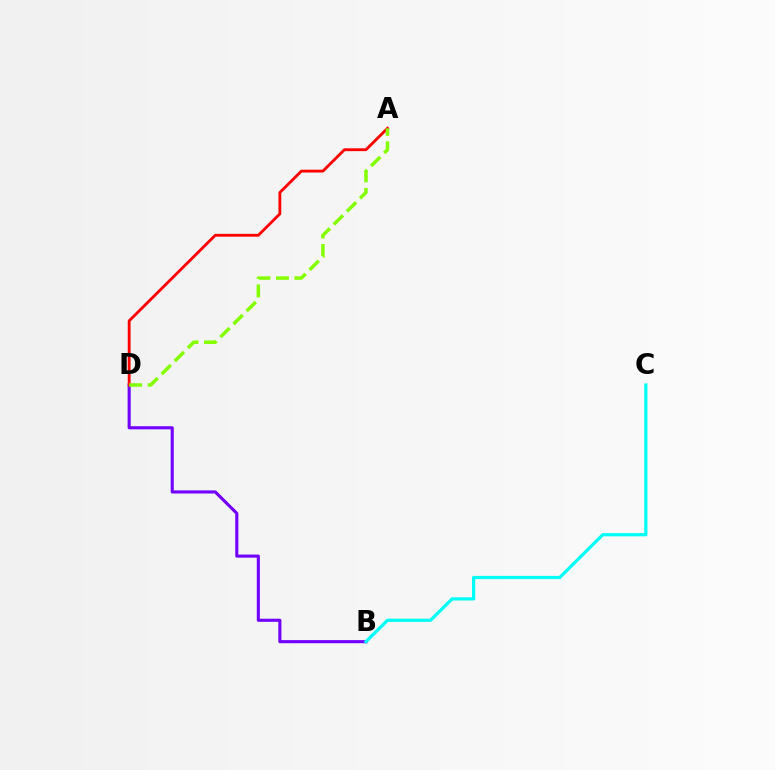{('B', 'D'): [{'color': '#7200ff', 'line_style': 'solid', 'thickness': 2.23}], ('A', 'D'): [{'color': '#ff0000', 'line_style': 'solid', 'thickness': 2.04}, {'color': '#84ff00', 'line_style': 'dashed', 'thickness': 2.51}], ('B', 'C'): [{'color': '#00fff6', 'line_style': 'solid', 'thickness': 2.31}]}